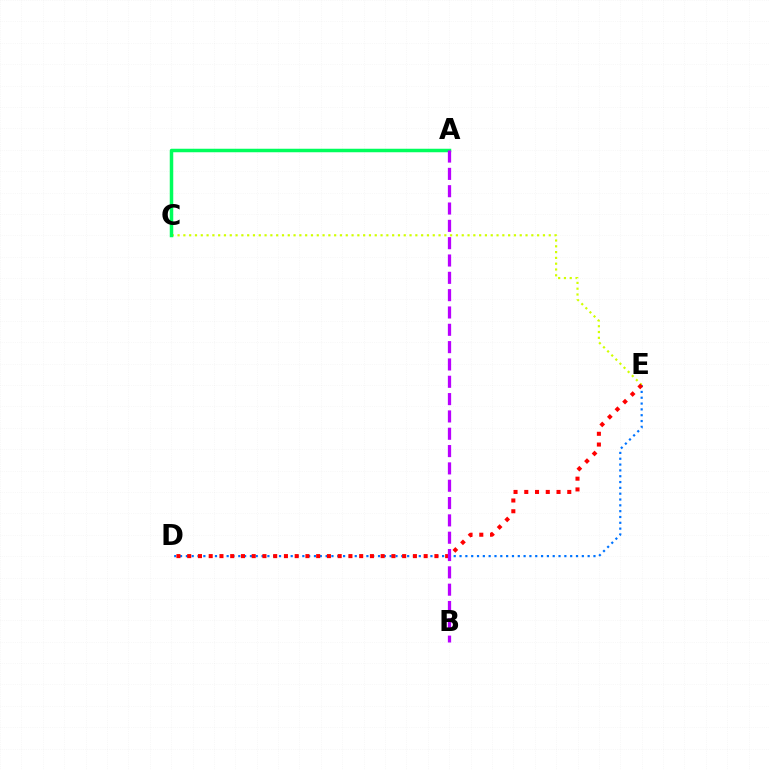{('C', 'E'): [{'color': '#d1ff00', 'line_style': 'dotted', 'thickness': 1.58}], ('A', 'C'): [{'color': '#00ff5c', 'line_style': 'solid', 'thickness': 2.52}], ('D', 'E'): [{'color': '#0074ff', 'line_style': 'dotted', 'thickness': 1.58}, {'color': '#ff0000', 'line_style': 'dotted', 'thickness': 2.92}], ('A', 'B'): [{'color': '#b900ff', 'line_style': 'dashed', 'thickness': 2.35}]}